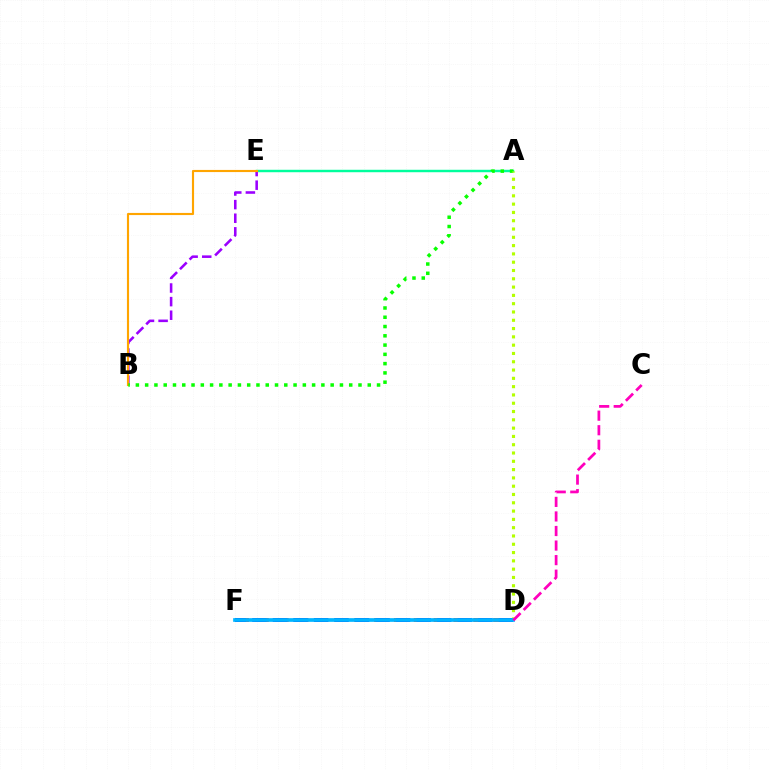{('A', 'E'): [{'color': '#00ff9d', 'line_style': 'solid', 'thickness': 1.76}], ('D', 'F'): [{'color': '#ff0000', 'line_style': 'dashed', 'thickness': 2.7}, {'color': '#0010ff', 'line_style': 'dashed', 'thickness': 2.79}, {'color': '#00b5ff', 'line_style': 'solid', 'thickness': 2.66}], ('B', 'E'): [{'color': '#9b00ff', 'line_style': 'dashed', 'thickness': 1.85}, {'color': '#ffa500', 'line_style': 'solid', 'thickness': 1.54}], ('A', 'B'): [{'color': '#08ff00', 'line_style': 'dotted', 'thickness': 2.52}], ('A', 'D'): [{'color': '#b3ff00', 'line_style': 'dotted', 'thickness': 2.25}], ('C', 'D'): [{'color': '#ff00bd', 'line_style': 'dashed', 'thickness': 1.98}]}